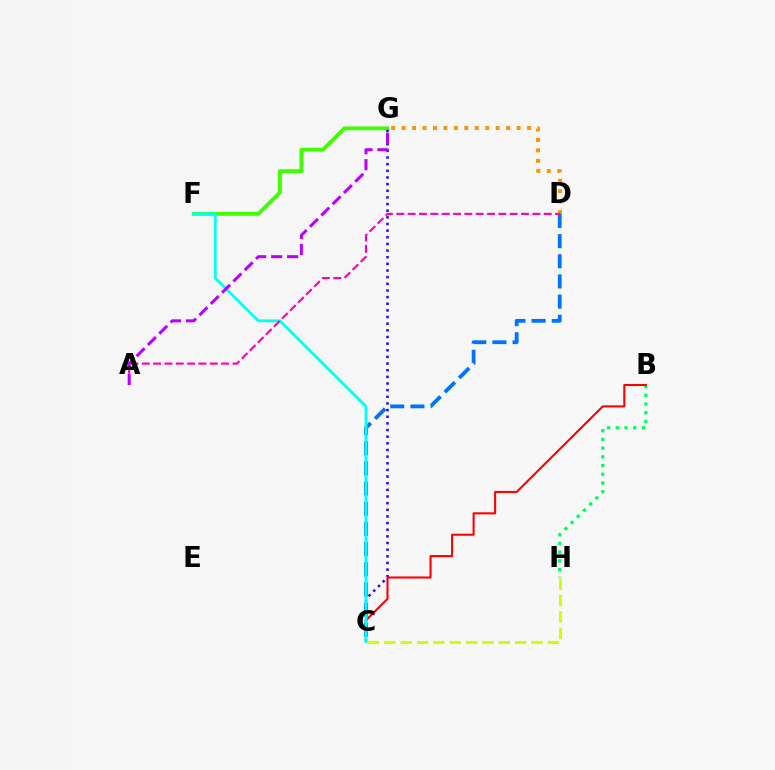{('F', 'G'): [{'color': '#3dff00', 'line_style': 'solid', 'thickness': 2.74}], ('B', 'H'): [{'color': '#00ff5c', 'line_style': 'dotted', 'thickness': 2.37}], ('C', 'G'): [{'color': '#2500ff', 'line_style': 'dotted', 'thickness': 1.81}], ('B', 'C'): [{'color': '#ff0000', 'line_style': 'solid', 'thickness': 1.5}], ('D', 'G'): [{'color': '#ff9400', 'line_style': 'dotted', 'thickness': 2.84}], ('C', 'D'): [{'color': '#0074ff', 'line_style': 'dashed', 'thickness': 2.74}], ('C', 'F'): [{'color': '#00fff6', 'line_style': 'solid', 'thickness': 2.03}], ('C', 'H'): [{'color': '#d1ff00', 'line_style': 'dashed', 'thickness': 2.22}], ('A', 'D'): [{'color': '#ff00ac', 'line_style': 'dashed', 'thickness': 1.54}], ('A', 'G'): [{'color': '#b900ff', 'line_style': 'dashed', 'thickness': 2.17}]}